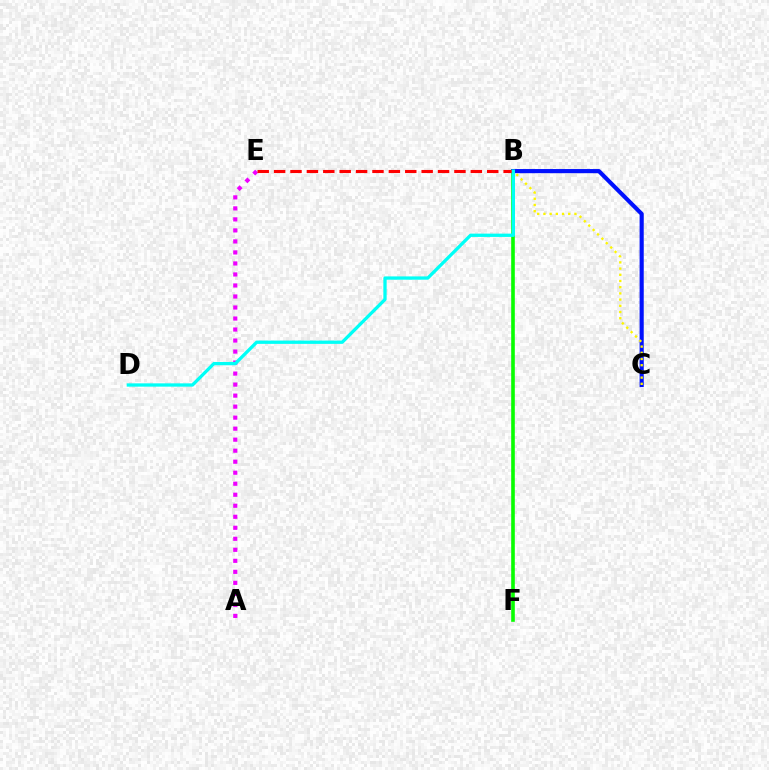{('B', 'F'): [{'color': '#08ff00', 'line_style': 'solid', 'thickness': 2.61}], ('B', 'C'): [{'color': '#0010ff', 'line_style': 'solid', 'thickness': 2.98}, {'color': '#fcf500', 'line_style': 'dotted', 'thickness': 1.69}], ('A', 'E'): [{'color': '#ee00ff', 'line_style': 'dotted', 'thickness': 2.99}], ('B', 'E'): [{'color': '#ff0000', 'line_style': 'dashed', 'thickness': 2.23}], ('B', 'D'): [{'color': '#00fff6', 'line_style': 'solid', 'thickness': 2.37}]}